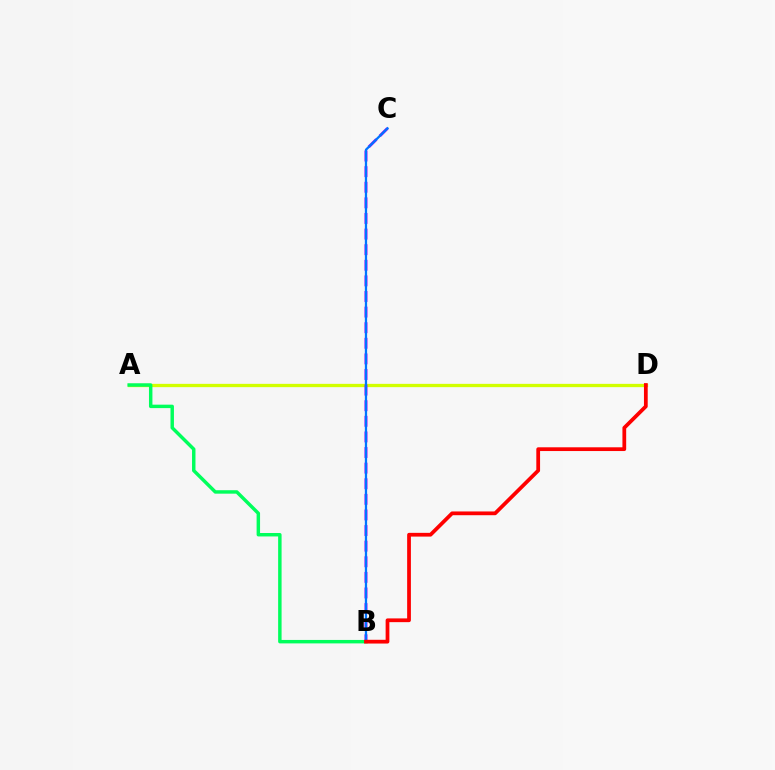{('A', 'D'): [{'color': '#d1ff00', 'line_style': 'solid', 'thickness': 2.38}], ('A', 'B'): [{'color': '#00ff5c', 'line_style': 'solid', 'thickness': 2.48}], ('B', 'C'): [{'color': '#b900ff', 'line_style': 'dashed', 'thickness': 2.12}, {'color': '#0074ff', 'line_style': 'solid', 'thickness': 1.64}], ('B', 'D'): [{'color': '#ff0000', 'line_style': 'solid', 'thickness': 2.7}]}